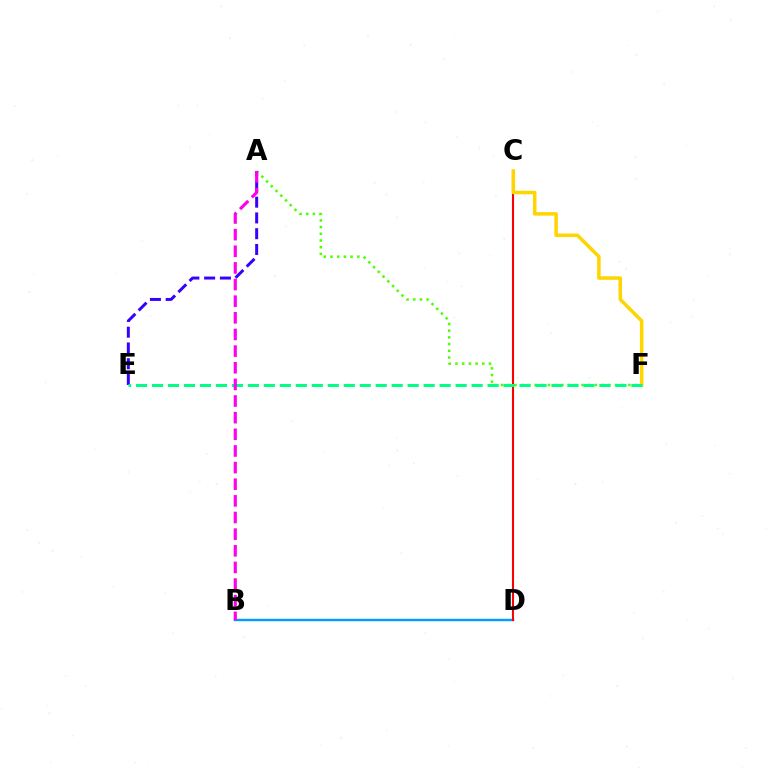{('B', 'D'): [{'color': '#009eff', 'line_style': 'solid', 'thickness': 1.72}], ('C', 'D'): [{'color': '#ff0000', 'line_style': 'solid', 'thickness': 1.51}], ('A', 'E'): [{'color': '#3700ff', 'line_style': 'dashed', 'thickness': 2.14}], ('A', 'F'): [{'color': '#4fff00', 'line_style': 'dotted', 'thickness': 1.82}], ('C', 'F'): [{'color': '#ffd500', 'line_style': 'solid', 'thickness': 2.52}], ('E', 'F'): [{'color': '#00ff86', 'line_style': 'dashed', 'thickness': 2.17}], ('A', 'B'): [{'color': '#ff00ed', 'line_style': 'dashed', 'thickness': 2.26}]}